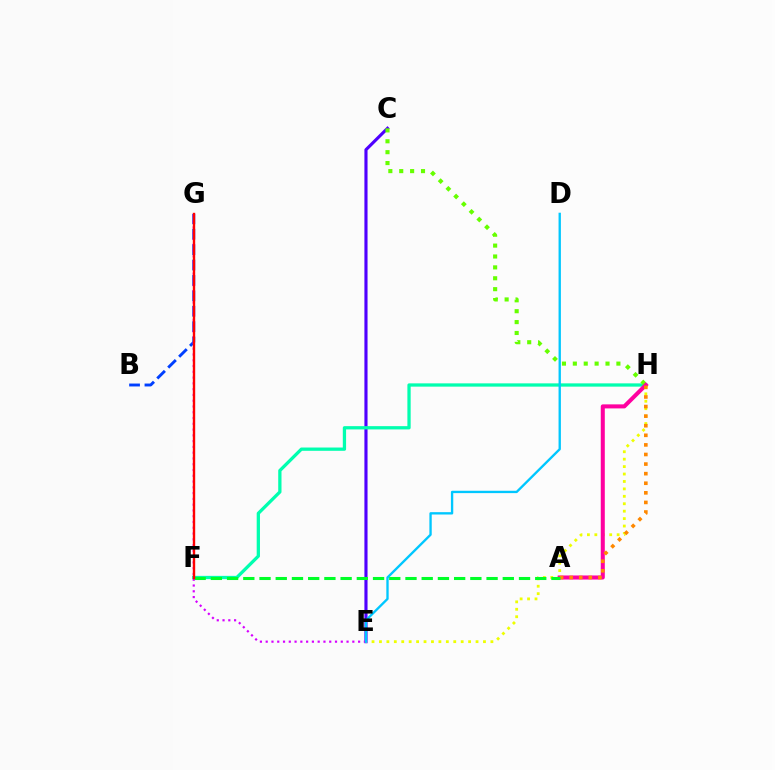{('C', 'E'): [{'color': '#4f00ff', 'line_style': 'solid', 'thickness': 2.26}], ('F', 'H'): [{'color': '#00ffaf', 'line_style': 'solid', 'thickness': 2.36}], ('C', 'H'): [{'color': '#66ff00', 'line_style': 'dotted', 'thickness': 2.96}], ('E', 'H'): [{'color': '#eeff00', 'line_style': 'dotted', 'thickness': 2.02}], ('B', 'G'): [{'color': '#003fff', 'line_style': 'dashed', 'thickness': 2.09}], ('A', 'H'): [{'color': '#ff00a0', 'line_style': 'solid', 'thickness': 2.91}, {'color': '#ff8800', 'line_style': 'dotted', 'thickness': 2.61}], ('E', 'G'): [{'color': '#d600ff', 'line_style': 'dotted', 'thickness': 1.57}], ('A', 'F'): [{'color': '#00ff27', 'line_style': 'dashed', 'thickness': 2.2}], ('F', 'G'): [{'color': '#ff0000', 'line_style': 'solid', 'thickness': 1.71}], ('D', 'E'): [{'color': '#00c7ff', 'line_style': 'solid', 'thickness': 1.69}]}